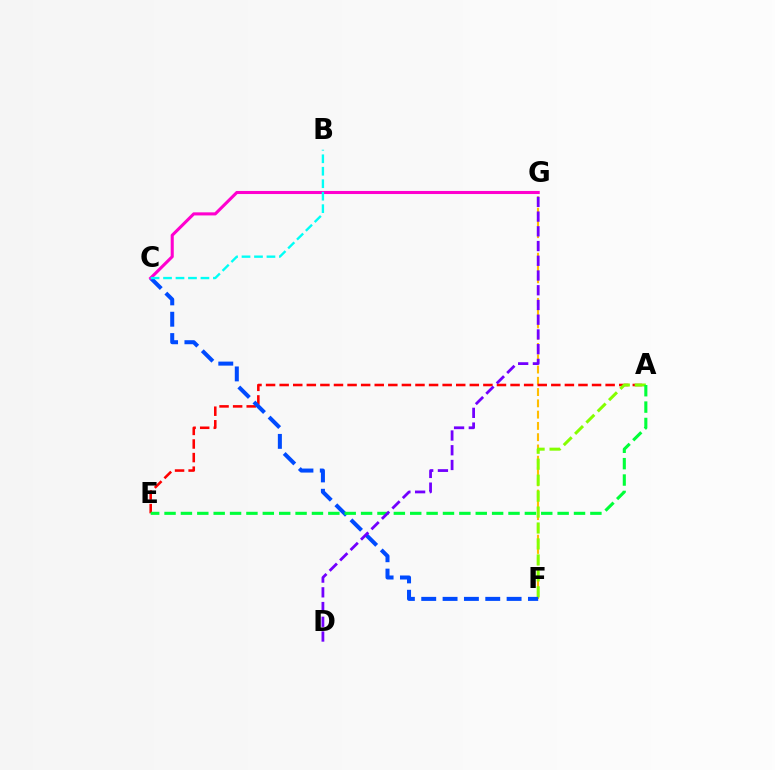{('F', 'G'): [{'color': '#ffbd00', 'line_style': 'dashed', 'thickness': 1.53}], ('A', 'E'): [{'color': '#ff0000', 'line_style': 'dashed', 'thickness': 1.85}, {'color': '#00ff39', 'line_style': 'dashed', 'thickness': 2.23}], ('A', 'F'): [{'color': '#84ff00', 'line_style': 'dashed', 'thickness': 2.17}], ('C', 'F'): [{'color': '#004bff', 'line_style': 'dashed', 'thickness': 2.9}], ('C', 'G'): [{'color': '#ff00cf', 'line_style': 'solid', 'thickness': 2.22}], ('D', 'G'): [{'color': '#7200ff', 'line_style': 'dashed', 'thickness': 2.0}], ('B', 'C'): [{'color': '#00fff6', 'line_style': 'dashed', 'thickness': 1.69}]}